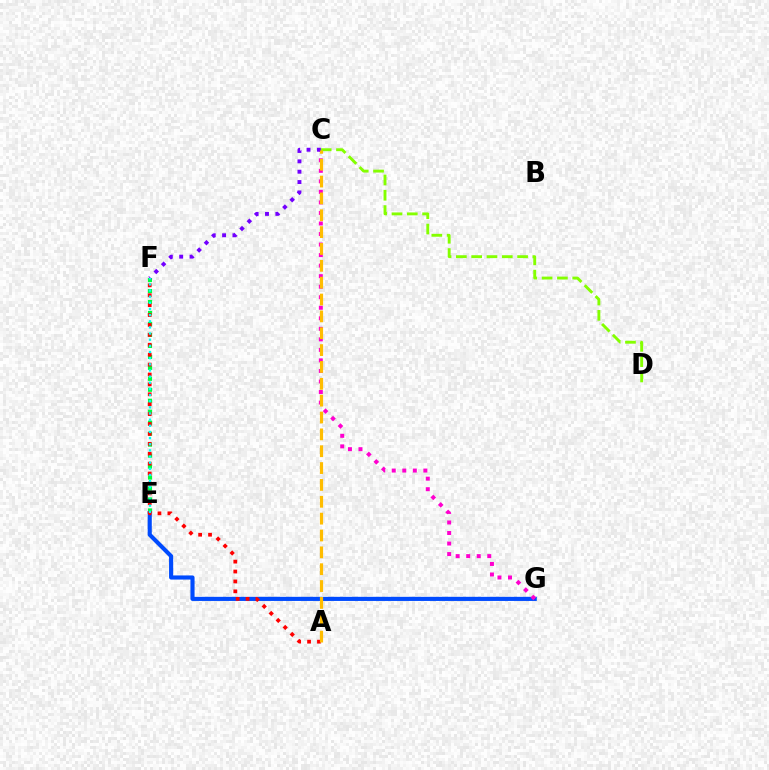{('E', 'F'): [{'color': '#00ff39', 'line_style': 'dotted', 'thickness': 2.98}, {'color': '#00fff6', 'line_style': 'dotted', 'thickness': 1.67}], ('E', 'G'): [{'color': '#004bff', 'line_style': 'solid', 'thickness': 2.97}], ('C', 'G'): [{'color': '#ff00cf', 'line_style': 'dotted', 'thickness': 2.86}], ('C', 'D'): [{'color': '#84ff00', 'line_style': 'dashed', 'thickness': 2.08}], ('C', 'F'): [{'color': '#7200ff', 'line_style': 'dotted', 'thickness': 2.81}], ('A', 'F'): [{'color': '#ff0000', 'line_style': 'dotted', 'thickness': 2.69}], ('A', 'C'): [{'color': '#ffbd00', 'line_style': 'dashed', 'thickness': 2.29}]}